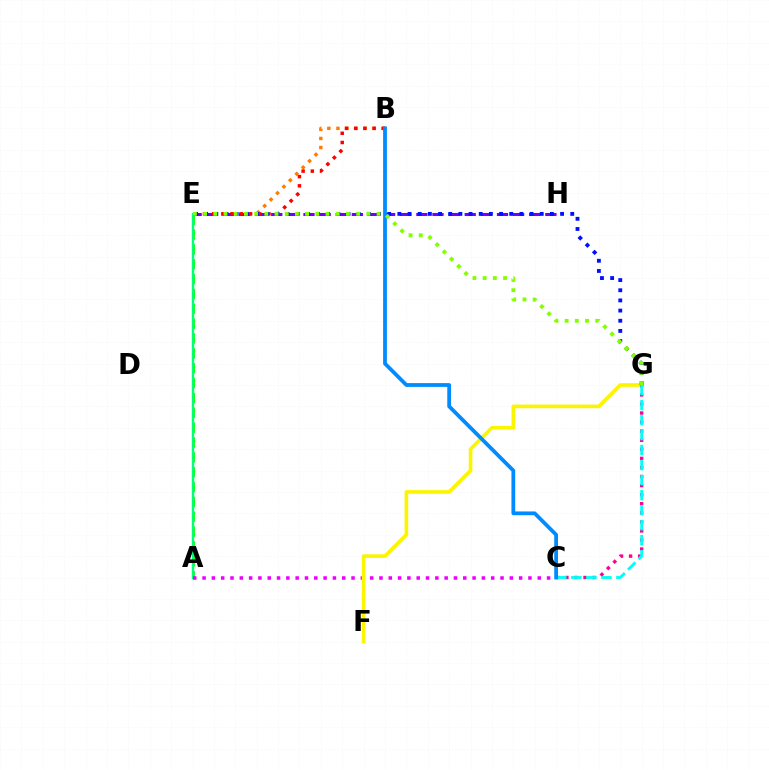{('A', 'E'): [{'color': '#08ff00', 'line_style': 'dashed', 'thickness': 2.02}, {'color': '#00ff74', 'line_style': 'solid', 'thickness': 1.73}], ('B', 'E'): [{'color': '#ff7c00', 'line_style': 'dotted', 'thickness': 2.46}, {'color': '#ff0000', 'line_style': 'dotted', 'thickness': 2.5}], ('A', 'C'): [{'color': '#ee00ff', 'line_style': 'dotted', 'thickness': 2.53}], ('E', 'H'): [{'color': '#7200ff', 'line_style': 'dashed', 'thickness': 2.19}], ('F', 'G'): [{'color': '#fcf500', 'line_style': 'solid', 'thickness': 2.63}], ('E', 'G'): [{'color': '#0010ff', 'line_style': 'dotted', 'thickness': 2.76}, {'color': '#84ff00', 'line_style': 'dotted', 'thickness': 2.77}], ('C', 'G'): [{'color': '#ff0094', 'line_style': 'dotted', 'thickness': 2.46}, {'color': '#00fff6', 'line_style': 'dashed', 'thickness': 2.04}], ('B', 'C'): [{'color': '#008cff', 'line_style': 'solid', 'thickness': 2.72}]}